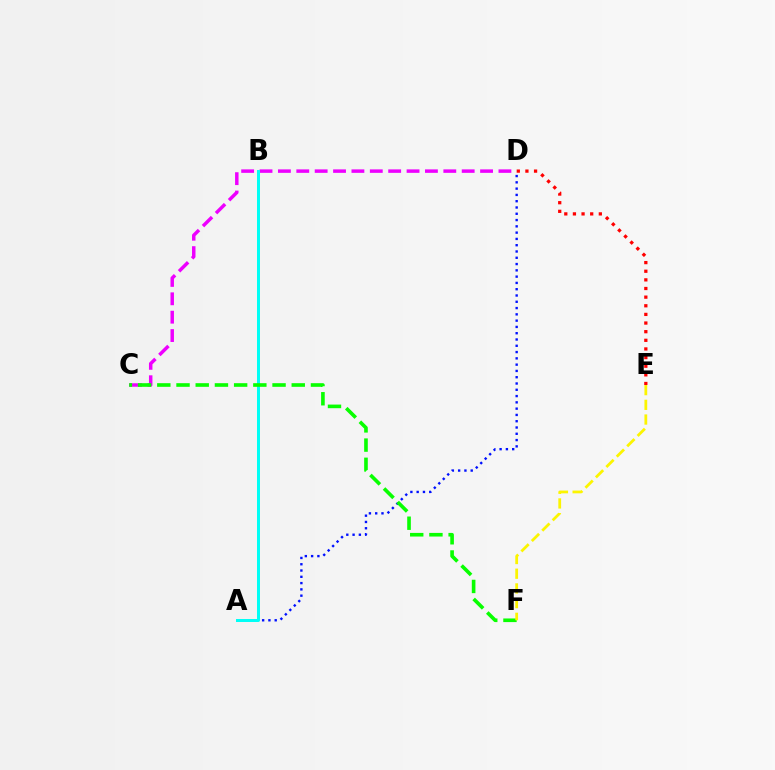{('C', 'D'): [{'color': '#ee00ff', 'line_style': 'dashed', 'thickness': 2.5}], ('A', 'D'): [{'color': '#0010ff', 'line_style': 'dotted', 'thickness': 1.71}], ('A', 'B'): [{'color': '#00fff6', 'line_style': 'solid', 'thickness': 2.15}], ('D', 'E'): [{'color': '#ff0000', 'line_style': 'dotted', 'thickness': 2.35}], ('C', 'F'): [{'color': '#08ff00', 'line_style': 'dashed', 'thickness': 2.61}], ('E', 'F'): [{'color': '#fcf500', 'line_style': 'dashed', 'thickness': 2.0}]}